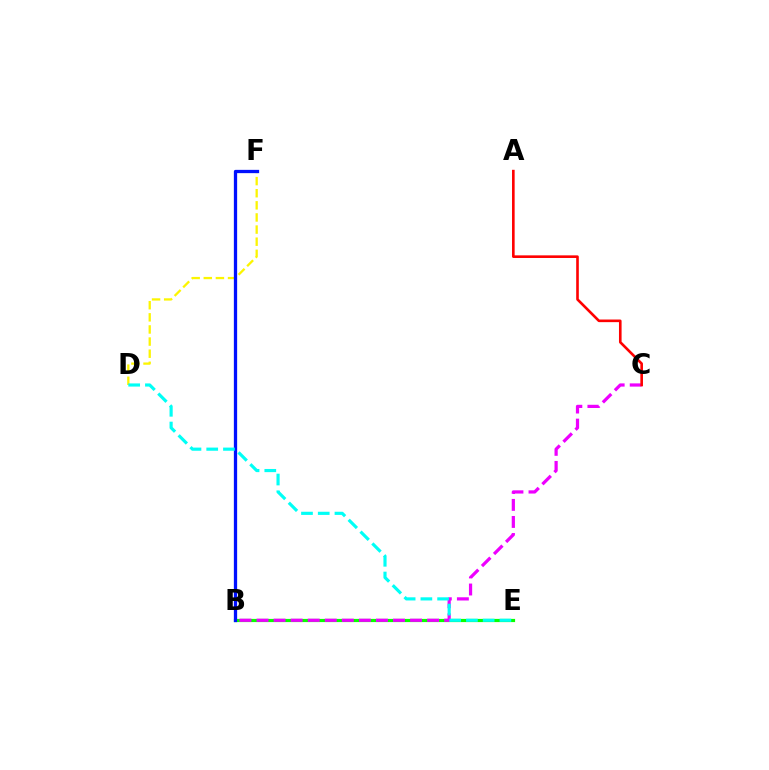{('B', 'E'): [{'color': '#08ff00', 'line_style': 'solid', 'thickness': 2.3}], ('B', 'C'): [{'color': '#ee00ff', 'line_style': 'dashed', 'thickness': 2.32}], ('D', 'F'): [{'color': '#fcf500', 'line_style': 'dashed', 'thickness': 1.65}], ('B', 'F'): [{'color': '#0010ff', 'line_style': 'solid', 'thickness': 2.36}], ('D', 'E'): [{'color': '#00fff6', 'line_style': 'dashed', 'thickness': 2.27}], ('A', 'C'): [{'color': '#ff0000', 'line_style': 'solid', 'thickness': 1.89}]}